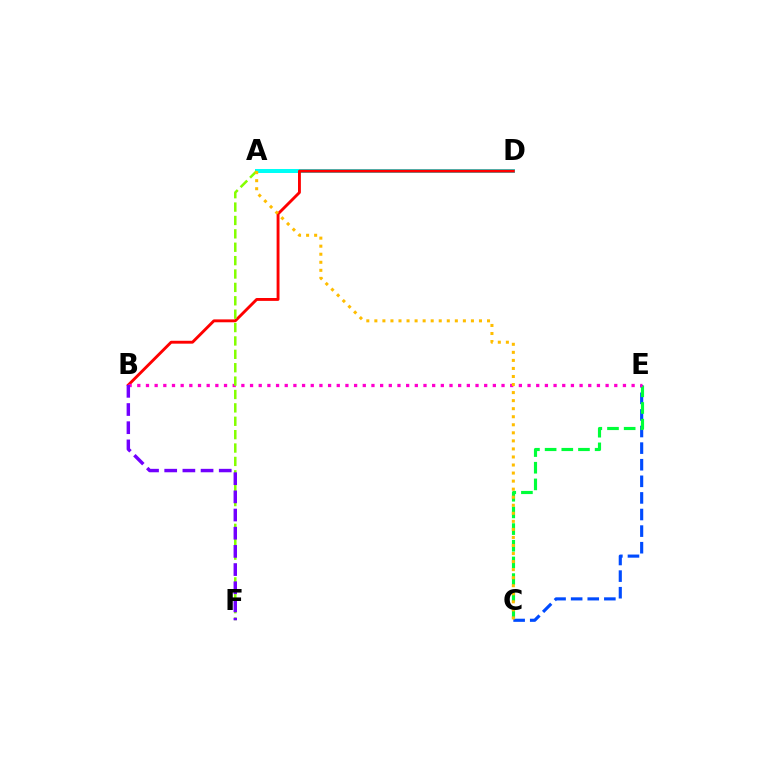{('C', 'E'): [{'color': '#004bff', 'line_style': 'dashed', 'thickness': 2.25}, {'color': '#00ff39', 'line_style': 'dashed', 'thickness': 2.27}], ('A', 'D'): [{'color': '#00fff6', 'line_style': 'solid', 'thickness': 2.88}], ('B', 'D'): [{'color': '#ff0000', 'line_style': 'solid', 'thickness': 2.07}], ('B', 'E'): [{'color': '#ff00cf', 'line_style': 'dotted', 'thickness': 2.36}], ('A', 'F'): [{'color': '#84ff00', 'line_style': 'dashed', 'thickness': 1.82}], ('A', 'C'): [{'color': '#ffbd00', 'line_style': 'dotted', 'thickness': 2.19}], ('B', 'F'): [{'color': '#7200ff', 'line_style': 'dashed', 'thickness': 2.47}]}